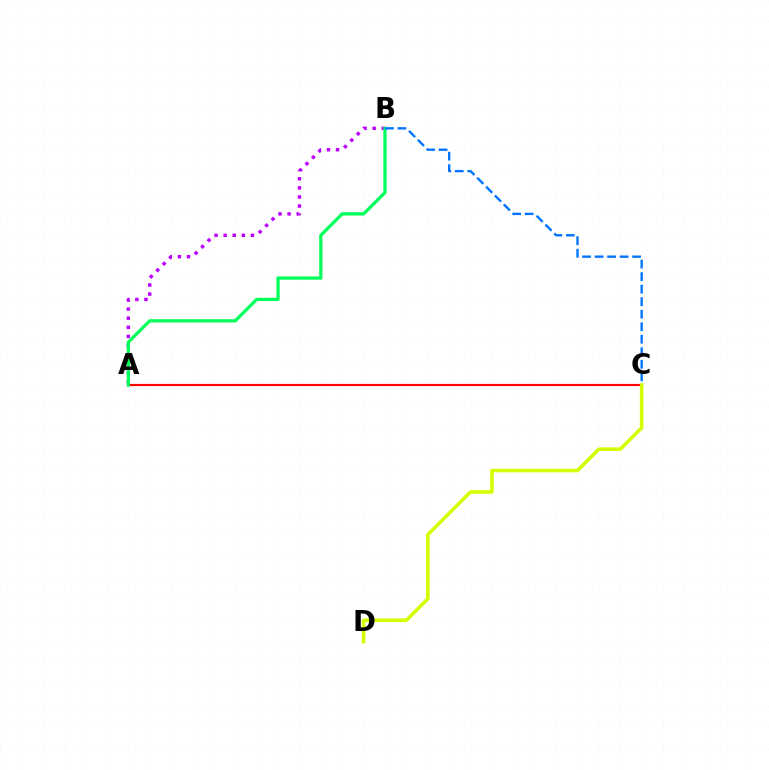{('A', 'C'): [{'color': '#ff0000', 'line_style': 'solid', 'thickness': 1.57}], ('C', 'D'): [{'color': '#d1ff00', 'line_style': 'solid', 'thickness': 2.57}], ('A', 'B'): [{'color': '#b900ff', 'line_style': 'dotted', 'thickness': 2.47}, {'color': '#00ff5c', 'line_style': 'solid', 'thickness': 2.36}], ('B', 'C'): [{'color': '#0074ff', 'line_style': 'dashed', 'thickness': 1.7}]}